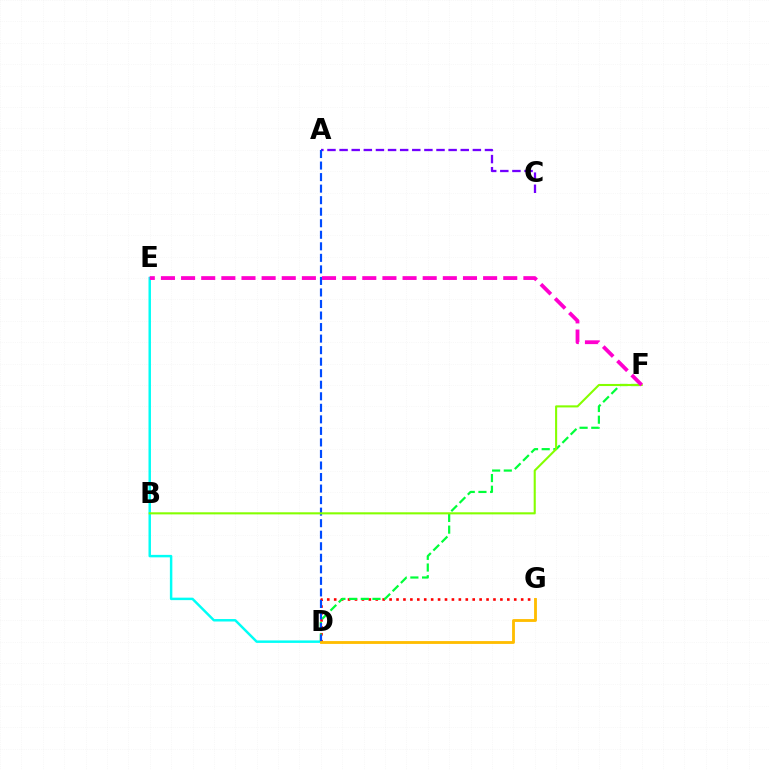{('D', 'G'): [{'color': '#ff0000', 'line_style': 'dotted', 'thickness': 1.88}, {'color': '#ffbd00', 'line_style': 'solid', 'thickness': 2.04}], ('D', 'F'): [{'color': '#00ff39', 'line_style': 'dashed', 'thickness': 1.59}], ('A', 'C'): [{'color': '#7200ff', 'line_style': 'dashed', 'thickness': 1.65}], ('D', 'E'): [{'color': '#00fff6', 'line_style': 'solid', 'thickness': 1.77}], ('A', 'D'): [{'color': '#004bff', 'line_style': 'dashed', 'thickness': 1.57}], ('B', 'F'): [{'color': '#84ff00', 'line_style': 'solid', 'thickness': 1.51}], ('E', 'F'): [{'color': '#ff00cf', 'line_style': 'dashed', 'thickness': 2.74}]}